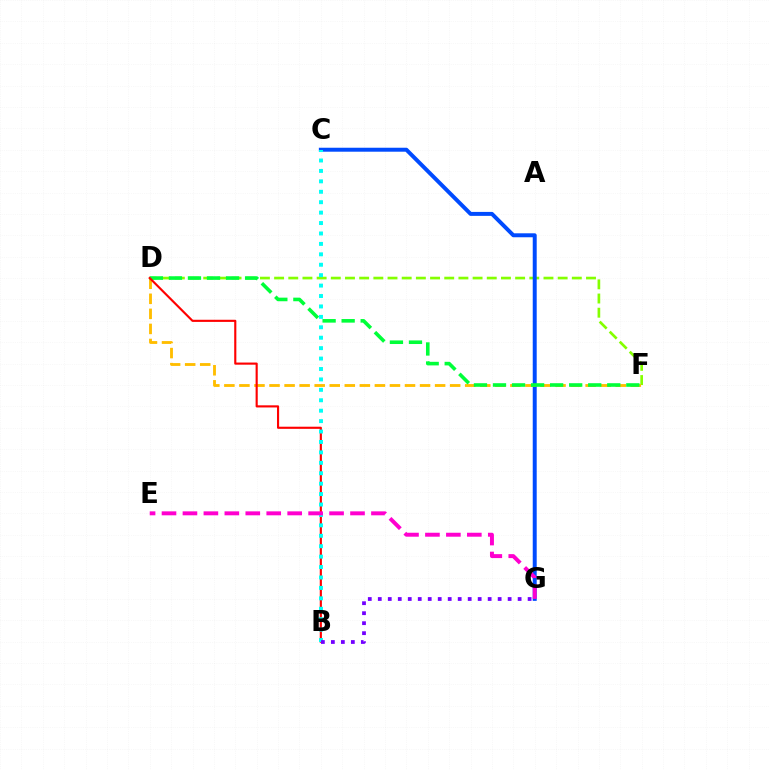{('D', 'F'): [{'color': '#84ff00', 'line_style': 'dashed', 'thickness': 1.93}, {'color': '#ffbd00', 'line_style': 'dashed', 'thickness': 2.04}, {'color': '#00ff39', 'line_style': 'dashed', 'thickness': 2.59}], ('C', 'G'): [{'color': '#004bff', 'line_style': 'solid', 'thickness': 2.85}], ('B', 'D'): [{'color': '#ff0000', 'line_style': 'solid', 'thickness': 1.54}], ('B', 'C'): [{'color': '#00fff6', 'line_style': 'dotted', 'thickness': 2.83}], ('E', 'G'): [{'color': '#ff00cf', 'line_style': 'dashed', 'thickness': 2.85}], ('B', 'G'): [{'color': '#7200ff', 'line_style': 'dotted', 'thickness': 2.71}]}